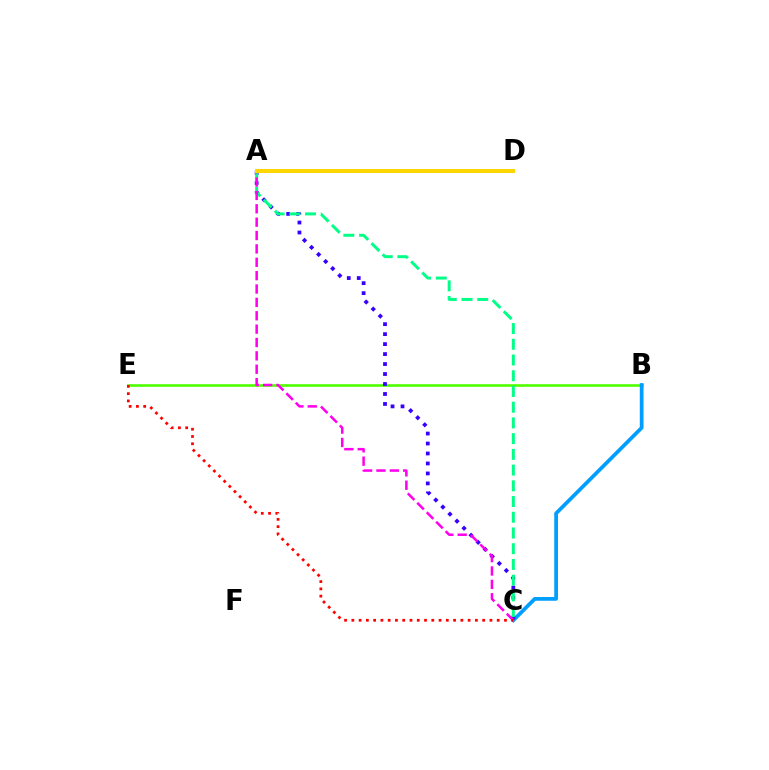{('B', 'E'): [{'color': '#4fff00', 'line_style': 'solid', 'thickness': 1.89}], ('B', 'C'): [{'color': '#009eff', 'line_style': 'solid', 'thickness': 2.7}], ('A', 'C'): [{'color': '#3700ff', 'line_style': 'dotted', 'thickness': 2.71}, {'color': '#00ff86', 'line_style': 'dashed', 'thickness': 2.14}, {'color': '#ff00ed', 'line_style': 'dashed', 'thickness': 1.82}], ('A', 'D'): [{'color': '#ffd500', 'line_style': 'solid', 'thickness': 2.88}], ('C', 'E'): [{'color': '#ff0000', 'line_style': 'dotted', 'thickness': 1.97}]}